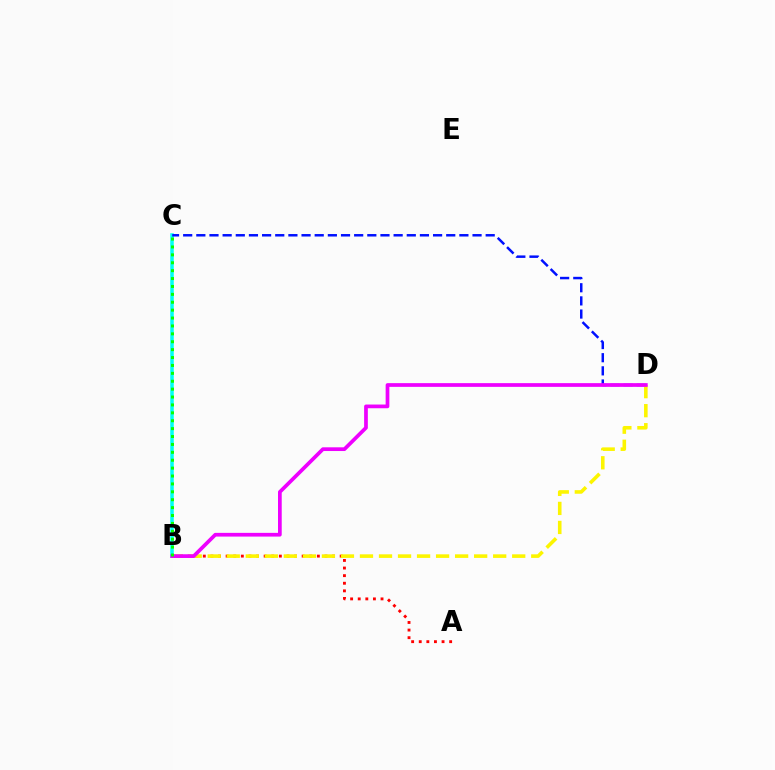{('B', 'C'): [{'color': '#00fff6', 'line_style': 'solid', 'thickness': 2.53}, {'color': '#08ff00', 'line_style': 'dotted', 'thickness': 2.15}], ('C', 'D'): [{'color': '#0010ff', 'line_style': 'dashed', 'thickness': 1.79}], ('A', 'B'): [{'color': '#ff0000', 'line_style': 'dotted', 'thickness': 2.07}], ('B', 'D'): [{'color': '#fcf500', 'line_style': 'dashed', 'thickness': 2.59}, {'color': '#ee00ff', 'line_style': 'solid', 'thickness': 2.68}]}